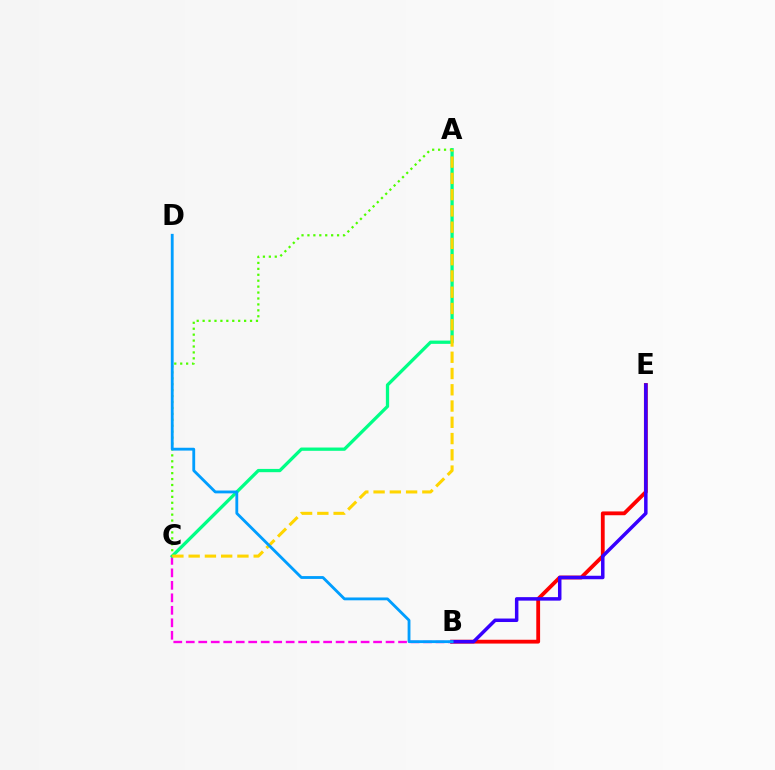{('B', 'C'): [{'color': '#ff00ed', 'line_style': 'dashed', 'thickness': 1.7}], ('B', 'E'): [{'color': '#ff0000', 'line_style': 'solid', 'thickness': 2.74}, {'color': '#3700ff', 'line_style': 'solid', 'thickness': 2.51}], ('A', 'C'): [{'color': '#00ff86', 'line_style': 'solid', 'thickness': 2.36}, {'color': '#4fff00', 'line_style': 'dotted', 'thickness': 1.61}, {'color': '#ffd500', 'line_style': 'dashed', 'thickness': 2.21}], ('B', 'D'): [{'color': '#009eff', 'line_style': 'solid', 'thickness': 2.04}]}